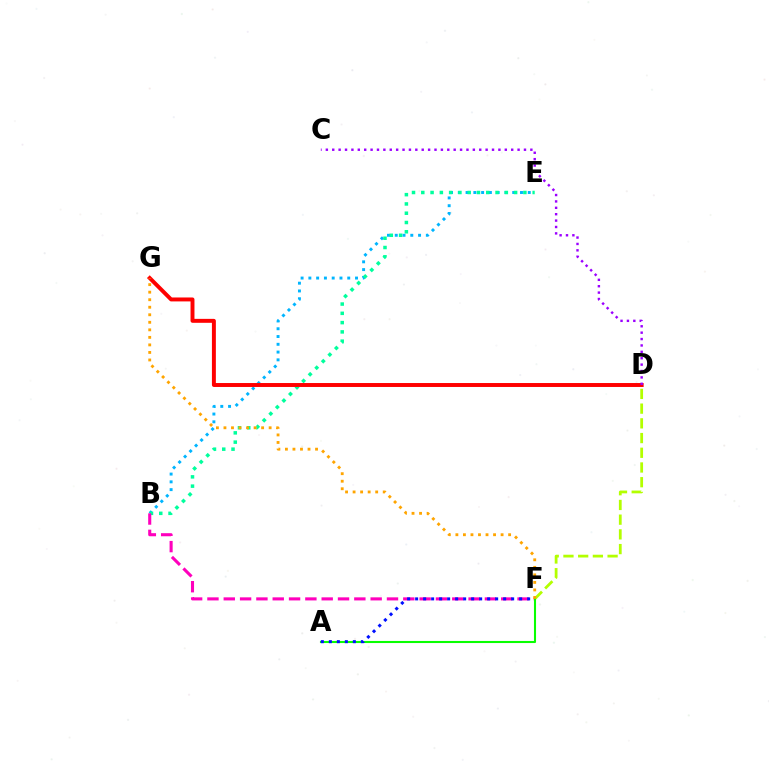{('D', 'F'): [{'color': '#b3ff00', 'line_style': 'dashed', 'thickness': 2.0}], ('B', 'E'): [{'color': '#00b5ff', 'line_style': 'dotted', 'thickness': 2.11}, {'color': '#00ff9d', 'line_style': 'dotted', 'thickness': 2.52}], ('B', 'F'): [{'color': '#ff00bd', 'line_style': 'dashed', 'thickness': 2.22}], ('D', 'G'): [{'color': '#ff0000', 'line_style': 'solid', 'thickness': 2.84}], ('A', 'F'): [{'color': '#08ff00', 'line_style': 'solid', 'thickness': 1.5}, {'color': '#0010ff', 'line_style': 'dotted', 'thickness': 2.17}], ('F', 'G'): [{'color': '#ffa500', 'line_style': 'dotted', 'thickness': 2.05}], ('C', 'D'): [{'color': '#9b00ff', 'line_style': 'dotted', 'thickness': 1.74}]}